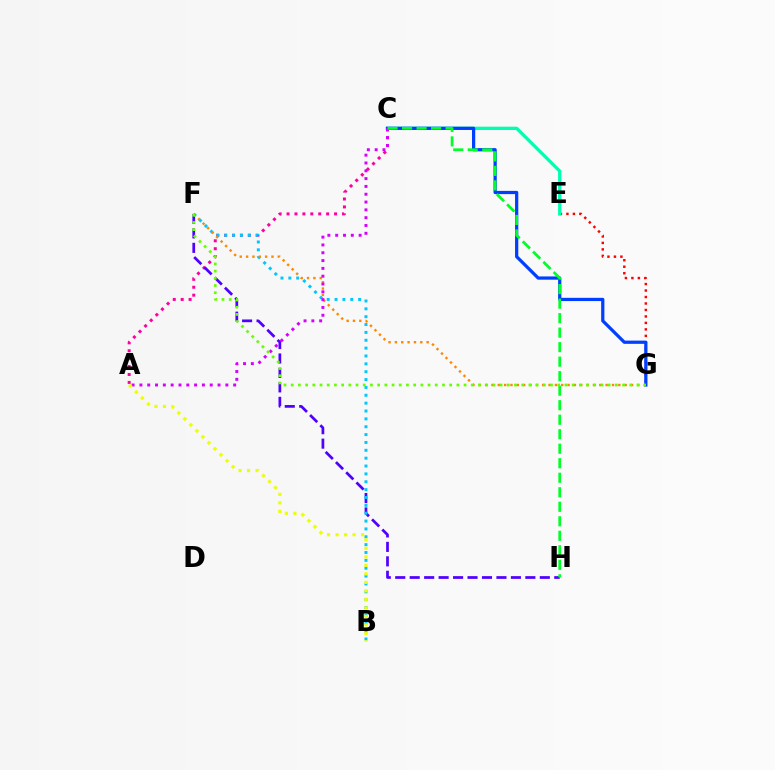{('A', 'C'): [{'color': '#ff00a0', 'line_style': 'dotted', 'thickness': 2.15}, {'color': '#d600ff', 'line_style': 'dotted', 'thickness': 2.12}], ('E', 'G'): [{'color': '#ff0000', 'line_style': 'dotted', 'thickness': 1.76}], ('C', 'E'): [{'color': '#00ffaf', 'line_style': 'solid', 'thickness': 2.38}], ('C', 'G'): [{'color': '#003fff', 'line_style': 'solid', 'thickness': 2.33}], ('F', 'H'): [{'color': '#4f00ff', 'line_style': 'dashed', 'thickness': 1.96}], ('B', 'F'): [{'color': '#00c7ff', 'line_style': 'dotted', 'thickness': 2.14}], ('F', 'G'): [{'color': '#ff8800', 'line_style': 'dotted', 'thickness': 1.72}, {'color': '#66ff00', 'line_style': 'dotted', 'thickness': 1.96}], ('C', 'H'): [{'color': '#00ff27', 'line_style': 'dashed', 'thickness': 1.97}], ('A', 'B'): [{'color': '#eeff00', 'line_style': 'dotted', 'thickness': 2.31}]}